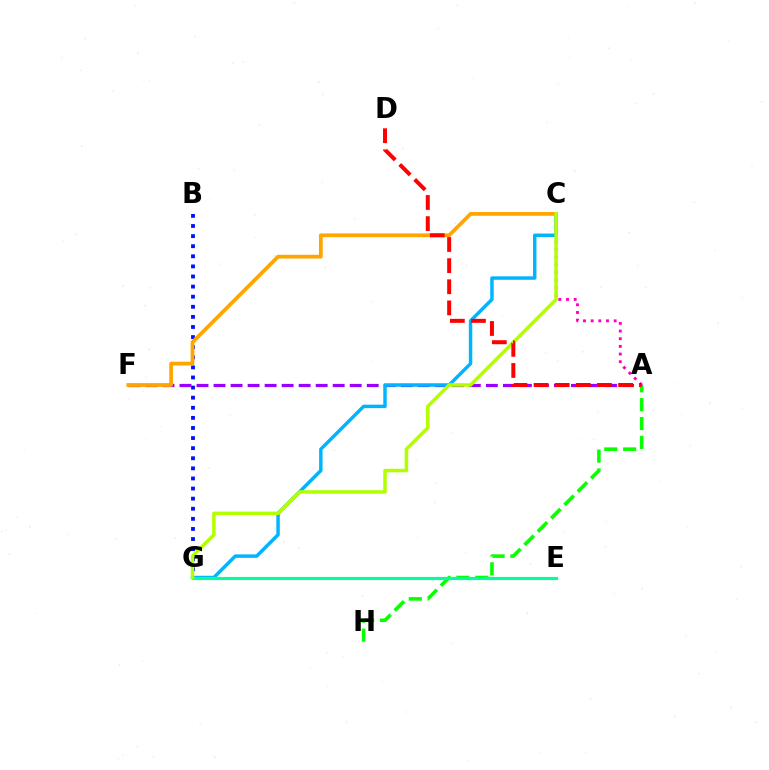{('B', 'G'): [{'color': '#0010ff', 'line_style': 'dotted', 'thickness': 2.74}], ('A', 'F'): [{'color': '#9b00ff', 'line_style': 'dashed', 'thickness': 2.31}], ('A', 'C'): [{'color': '#ff00bd', 'line_style': 'dotted', 'thickness': 2.08}], ('A', 'H'): [{'color': '#08ff00', 'line_style': 'dashed', 'thickness': 2.56}], ('C', 'G'): [{'color': '#00b5ff', 'line_style': 'solid', 'thickness': 2.49}, {'color': '#b3ff00', 'line_style': 'solid', 'thickness': 2.53}], ('C', 'F'): [{'color': '#ffa500', 'line_style': 'solid', 'thickness': 2.7}], ('E', 'G'): [{'color': '#00ff9d', 'line_style': 'solid', 'thickness': 2.26}], ('A', 'D'): [{'color': '#ff0000', 'line_style': 'dashed', 'thickness': 2.87}]}